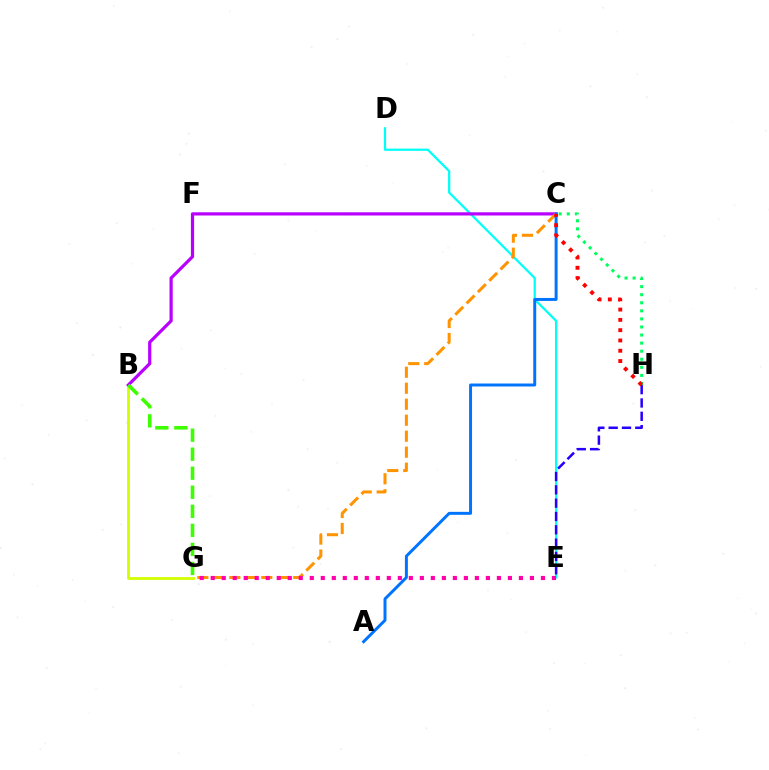{('B', 'G'): [{'color': '#d1ff00', 'line_style': 'solid', 'thickness': 2.03}, {'color': '#3dff00', 'line_style': 'dashed', 'thickness': 2.59}], ('C', 'H'): [{'color': '#00ff5c', 'line_style': 'dotted', 'thickness': 2.19}, {'color': '#ff0000', 'line_style': 'dotted', 'thickness': 2.8}], ('D', 'E'): [{'color': '#00fff6', 'line_style': 'solid', 'thickness': 1.62}], ('B', 'C'): [{'color': '#b900ff', 'line_style': 'solid', 'thickness': 2.3}], ('E', 'H'): [{'color': '#2500ff', 'line_style': 'dashed', 'thickness': 1.81}], ('C', 'G'): [{'color': '#ff9400', 'line_style': 'dashed', 'thickness': 2.17}], ('E', 'G'): [{'color': '#ff00ac', 'line_style': 'dotted', 'thickness': 2.99}], ('A', 'C'): [{'color': '#0074ff', 'line_style': 'solid', 'thickness': 2.14}]}